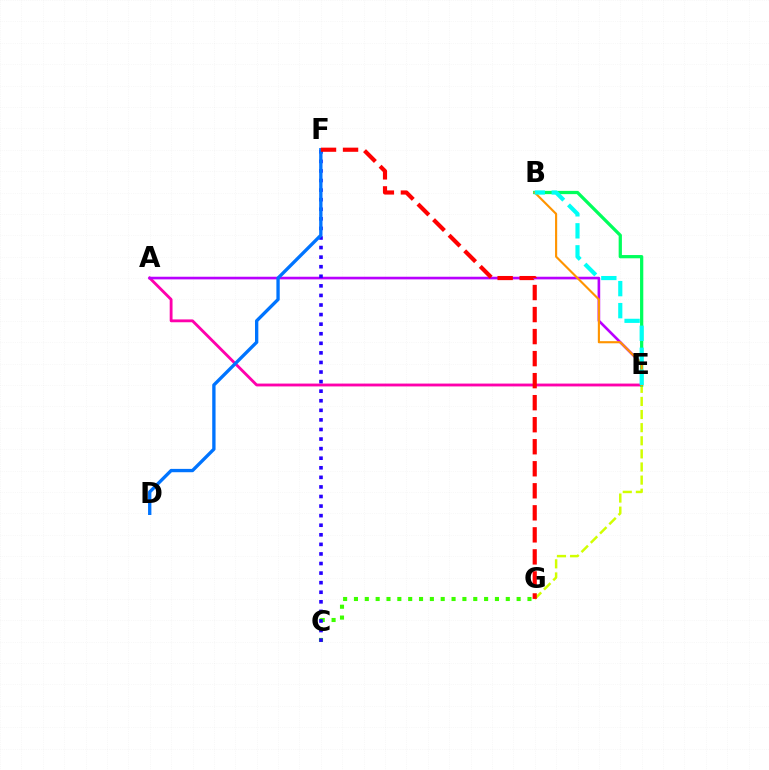{('A', 'E'): [{'color': '#ff00ac', 'line_style': 'solid', 'thickness': 2.05}, {'color': '#b900ff', 'line_style': 'solid', 'thickness': 1.9}], ('C', 'G'): [{'color': '#3dff00', 'line_style': 'dotted', 'thickness': 2.95}], ('E', 'G'): [{'color': '#d1ff00', 'line_style': 'dashed', 'thickness': 1.78}], ('B', 'E'): [{'color': '#00ff5c', 'line_style': 'solid', 'thickness': 2.34}, {'color': '#ff9400', 'line_style': 'solid', 'thickness': 1.54}, {'color': '#00fff6', 'line_style': 'dashed', 'thickness': 2.99}], ('C', 'F'): [{'color': '#2500ff', 'line_style': 'dotted', 'thickness': 2.6}], ('D', 'F'): [{'color': '#0074ff', 'line_style': 'solid', 'thickness': 2.4}], ('F', 'G'): [{'color': '#ff0000', 'line_style': 'dashed', 'thickness': 2.99}]}